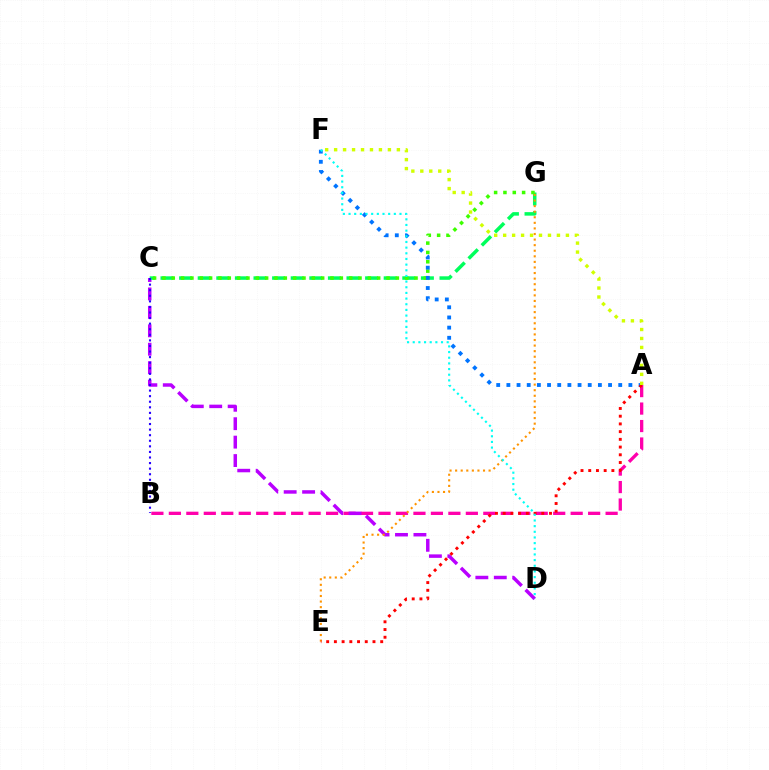{('A', 'B'): [{'color': '#ff00ac', 'line_style': 'dashed', 'thickness': 2.37}], ('C', 'D'): [{'color': '#b900ff', 'line_style': 'dashed', 'thickness': 2.5}], ('C', 'G'): [{'color': '#00ff5c', 'line_style': 'dashed', 'thickness': 2.53}, {'color': '#3dff00', 'line_style': 'dotted', 'thickness': 2.54}], ('B', 'C'): [{'color': '#2500ff', 'line_style': 'dotted', 'thickness': 1.52}], ('A', 'F'): [{'color': '#0074ff', 'line_style': 'dotted', 'thickness': 2.76}, {'color': '#d1ff00', 'line_style': 'dotted', 'thickness': 2.44}], ('E', 'G'): [{'color': '#ff9400', 'line_style': 'dotted', 'thickness': 1.52}], ('A', 'E'): [{'color': '#ff0000', 'line_style': 'dotted', 'thickness': 2.1}], ('D', 'F'): [{'color': '#00fff6', 'line_style': 'dotted', 'thickness': 1.54}]}